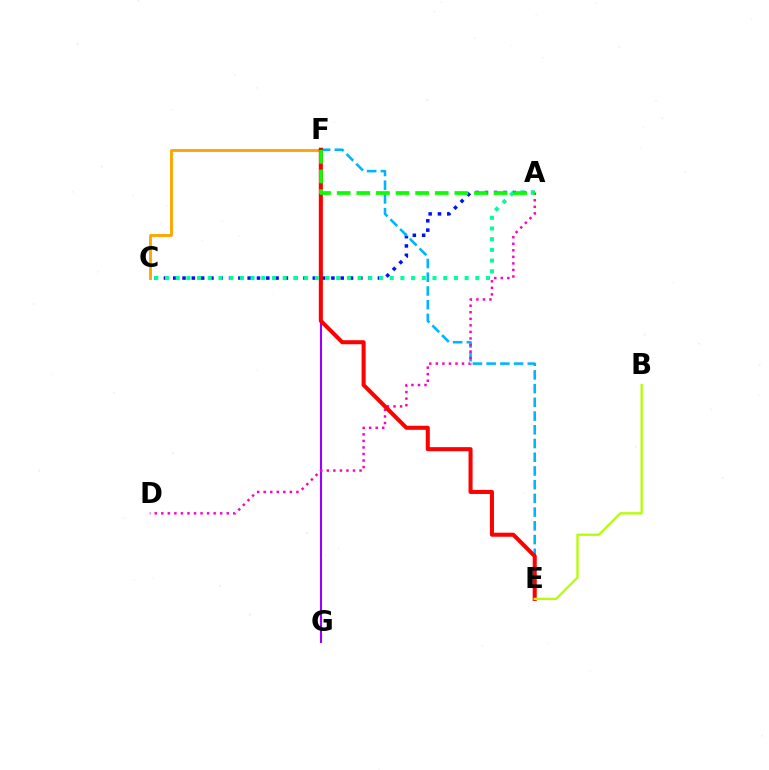{('A', 'C'): [{'color': '#0010ff', 'line_style': 'dotted', 'thickness': 2.53}, {'color': '#00ff9d', 'line_style': 'dotted', 'thickness': 2.91}], ('C', 'F'): [{'color': '#ffa500', 'line_style': 'solid', 'thickness': 2.08}], ('F', 'G'): [{'color': '#9b00ff', 'line_style': 'solid', 'thickness': 1.51}], ('E', 'F'): [{'color': '#00b5ff', 'line_style': 'dashed', 'thickness': 1.86}, {'color': '#ff0000', 'line_style': 'solid', 'thickness': 2.92}], ('A', 'D'): [{'color': '#ff00bd', 'line_style': 'dotted', 'thickness': 1.78}], ('B', 'E'): [{'color': '#b3ff00', 'line_style': 'solid', 'thickness': 1.66}], ('A', 'F'): [{'color': '#08ff00', 'line_style': 'dashed', 'thickness': 2.66}]}